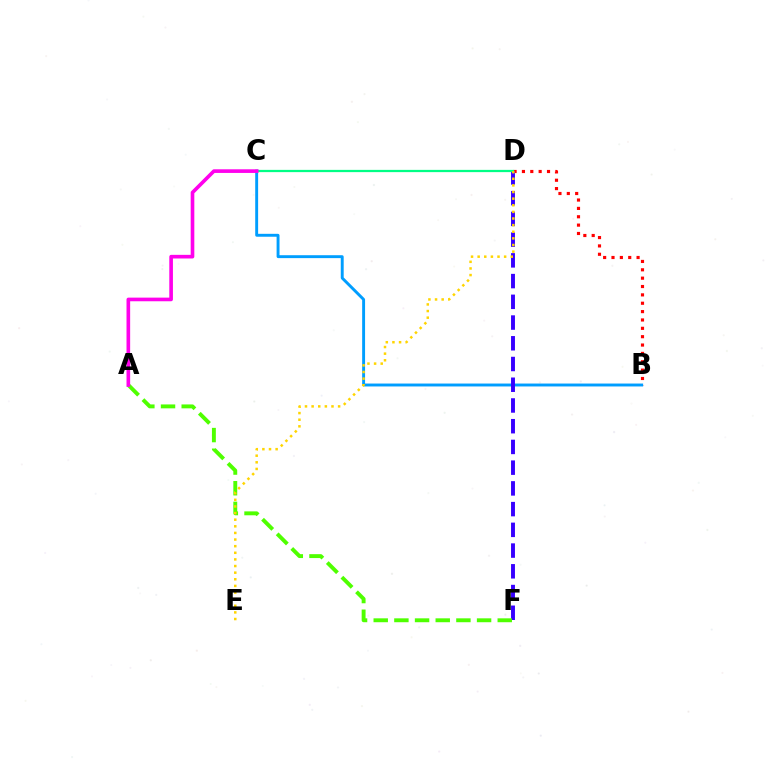{('B', 'D'): [{'color': '#ff0000', 'line_style': 'dotted', 'thickness': 2.27}], ('B', 'C'): [{'color': '#009eff', 'line_style': 'solid', 'thickness': 2.1}], ('D', 'F'): [{'color': '#3700ff', 'line_style': 'dashed', 'thickness': 2.82}], ('C', 'D'): [{'color': '#00ff86', 'line_style': 'solid', 'thickness': 1.62}], ('A', 'F'): [{'color': '#4fff00', 'line_style': 'dashed', 'thickness': 2.81}], ('D', 'E'): [{'color': '#ffd500', 'line_style': 'dotted', 'thickness': 1.8}], ('A', 'C'): [{'color': '#ff00ed', 'line_style': 'solid', 'thickness': 2.62}]}